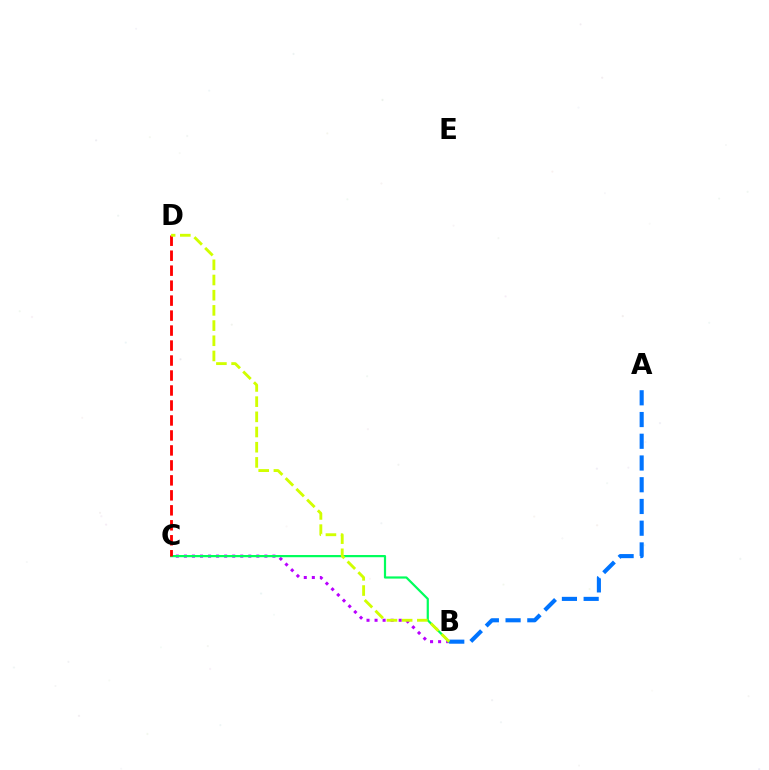{('B', 'C'): [{'color': '#b900ff', 'line_style': 'dotted', 'thickness': 2.19}, {'color': '#00ff5c', 'line_style': 'solid', 'thickness': 1.59}], ('A', 'B'): [{'color': '#0074ff', 'line_style': 'dashed', 'thickness': 2.95}], ('C', 'D'): [{'color': '#ff0000', 'line_style': 'dashed', 'thickness': 2.03}], ('B', 'D'): [{'color': '#d1ff00', 'line_style': 'dashed', 'thickness': 2.06}]}